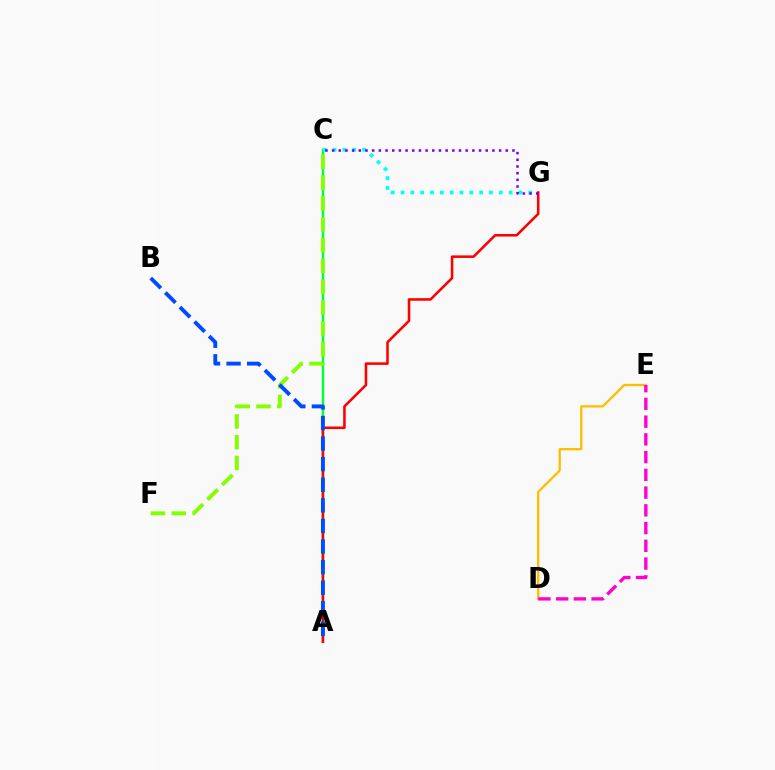{('A', 'C'): [{'color': '#00ff39', 'line_style': 'solid', 'thickness': 1.75}], ('A', 'G'): [{'color': '#ff0000', 'line_style': 'solid', 'thickness': 1.84}], ('C', 'G'): [{'color': '#00fff6', 'line_style': 'dotted', 'thickness': 2.67}, {'color': '#7200ff', 'line_style': 'dotted', 'thickness': 1.81}], ('C', 'F'): [{'color': '#84ff00', 'line_style': 'dashed', 'thickness': 2.83}], ('D', 'E'): [{'color': '#ffbd00', 'line_style': 'solid', 'thickness': 1.65}, {'color': '#ff00cf', 'line_style': 'dashed', 'thickness': 2.41}], ('A', 'B'): [{'color': '#004bff', 'line_style': 'dashed', 'thickness': 2.8}]}